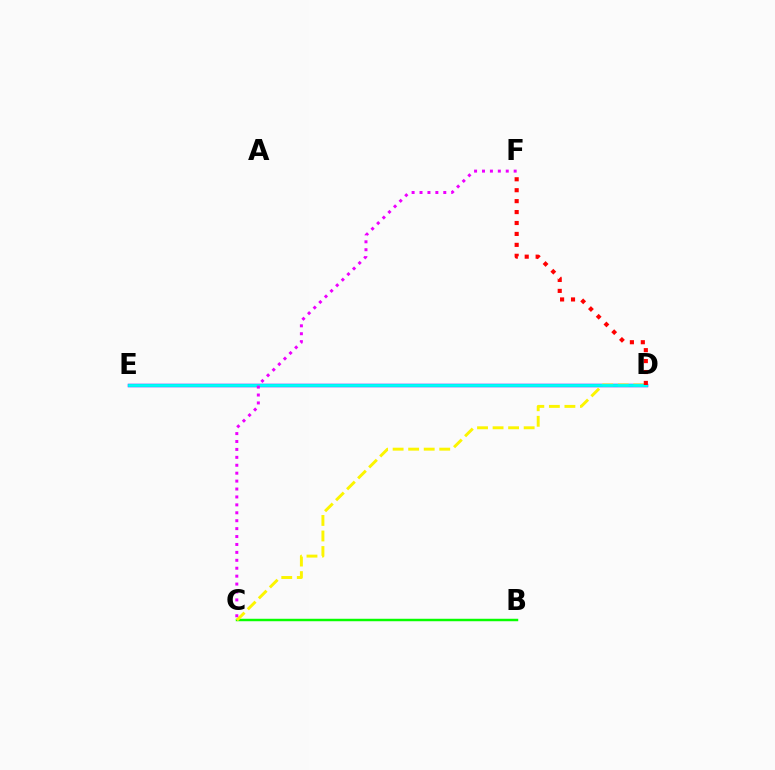{('B', 'C'): [{'color': '#08ff00', 'line_style': 'solid', 'thickness': 1.77}], ('D', 'E'): [{'color': '#0010ff', 'line_style': 'solid', 'thickness': 2.48}, {'color': '#00fff6', 'line_style': 'solid', 'thickness': 2.08}], ('C', 'D'): [{'color': '#fcf500', 'line_style': 'dashed', 'thickness': 2.11}], ('D', 'F'): [{'color': '#ff0000', 'line_style': 'dotted', 'thickness': 2.97}], ('C', 'F'): [{'color': '#ee00ff', 'line_style': 'dotted', 'thickness': 2.15}]}